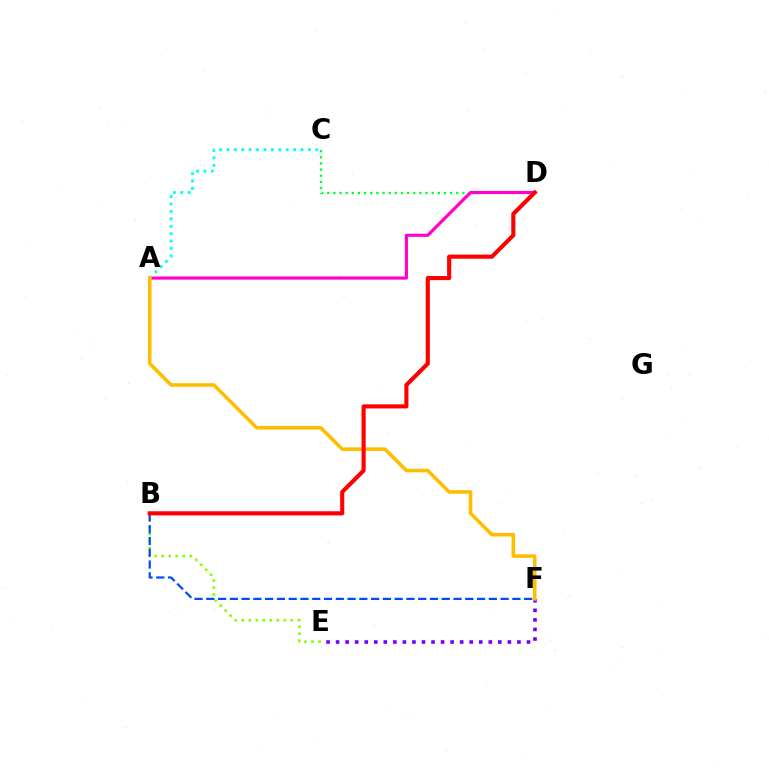{('C', 'D'): [{'color': '#00ff39', 'line_style': 'dotted', 'thickness': 1.67}], ('A', 'D'): [{'color': '#ff00cf', 'line_style': 'solid', 'thickness': 2.26}], ('B', 'E'): [{'color': '#84ff00', 'line_style': 'dotted', 'thickness': 1.9}], ('A', 'C'): [{'color': '#00fff6', 'line_style': 'dotted', 'thickness': 2.01}], ('B', 'F'): [{'color': '#004bff', 'line_style': 'dashed', 'thickness': 1.6}], ('E', 'F'): [{'color': '#7200ff', 'line_style': 'dotted', 'thickness': 2.59}], ('A', 'F'): [{'color': '#ffbd00', 'line_style': 'solid', 'thickness': 2.56}], ('B', 'D'): [{'color': '#ff0000', 'line_style': 'solid', 'thickness': 2.96}]}